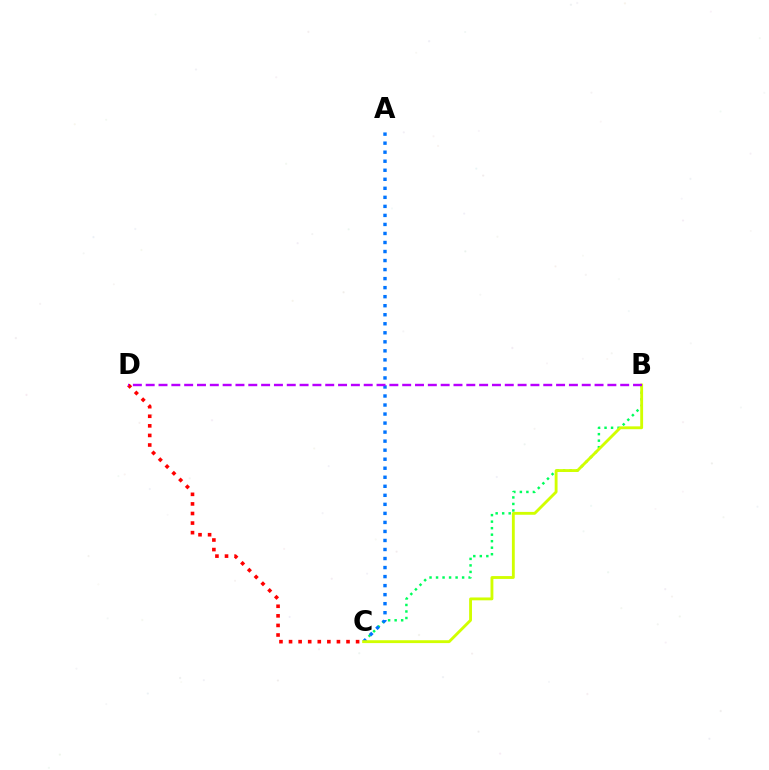{('C', 'D'): [{'color': '#ff0000', 'line_style': 'dotted', 'thickness': 2.6}], ('B', 'C'): [{'color': '#00ff5c', 'line_style': 'dotted', 'thickness': 1.77}, {'color': '#d1ff00', 'line_style': 'solid', 'thickness': 2.05}], ('A', 'C'): [{'color': '#0074ff', 'line_style': 'dotted', 'thickness': 2.45}], ('B', 'D'): [{'color': '#b900ff', 'line_style': 'dashed', 'thickness': 1.74}]}